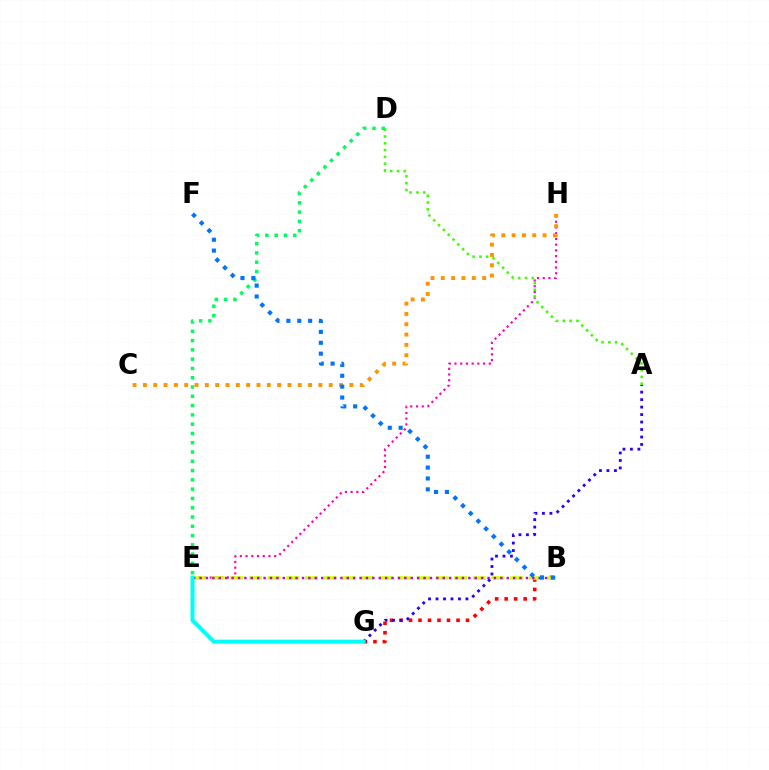{('B', 'G'): [{'color': '#ff0000', 'line_style': 'dotted', 'thickness': 2.58}], ('E', 'H'): [{'color': '#ff00ac', 'line_style': 'dotted', 'thickness': 1.55}], ('A', 'D'): [{'color': '#3dff00', 'line_style': 'dotted', 'thickness': 1.85}], ('B', 'E'): [{'color': '#d1ff00', 'line_style': 'dashed', 'thickness': 2.53}, {'color': '#b900ff', 'line_style': 'dotted', 'thickness': 1.74}], ('D', 'E'): [{'color': '#00ff5c', 'line_style': 'dotted', 'thickness': 2.52}], ('A', 'G'): [{'color': '#2500ff', 'line_style': 'dotted', 'thickness': 2.03}], ('E', 'G'): [{'color': '#00fff6', 'line_style': 'solid', 'thickness': 2.9}], ('C', 'H'): [{'color': '#ff9400', 'line_style': 'dotted', 'thickness': 2.81}], ('B', 'F'): [{'color': '#0074ff', 'line_style': 'dotted', 'thickness': 2.96}]}